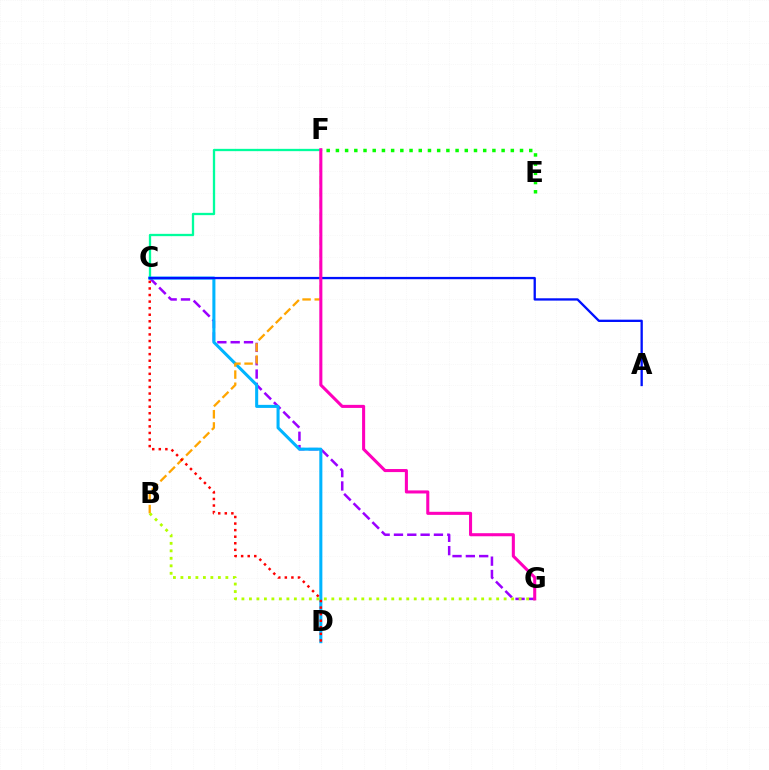{('C', 'G'): [{'color': '#9b00ff', 'line_style': 'dashed', 'thickness': 1.81}], ('C', 'F'): [{'color': '#00ff9d', 'line_style': 'solid', 'thickness': 1.66}], ('C', 'D'): [{'color': '#00b5ff', 'line_style': 'solid', 'thickness': 2.2}, {'color': '#ff0000', 'line_style': 'dotted', 'thickness': 1.78}], ('A', 'C'): [{'color': '#0010ff', 'line_style': 'solid', 'thickness': 1.67}], ('B', 'F'): [{'color': '#ffa500', 'line_style': 'dashed', 'thickness': 1.65}], ('B', 'G'): [{'color': '#b3ff00', 'line_style': 'dotted', 'thickness': 2.04}], ('E', 'F'): [{'color': '#08ff00', 'line_style': 'dotted', 'thickness': 2.5}], ('F', 'G'): [{'color': '#ff00bd', 'line_style': 'solid', 'thickness': 2.21}]}